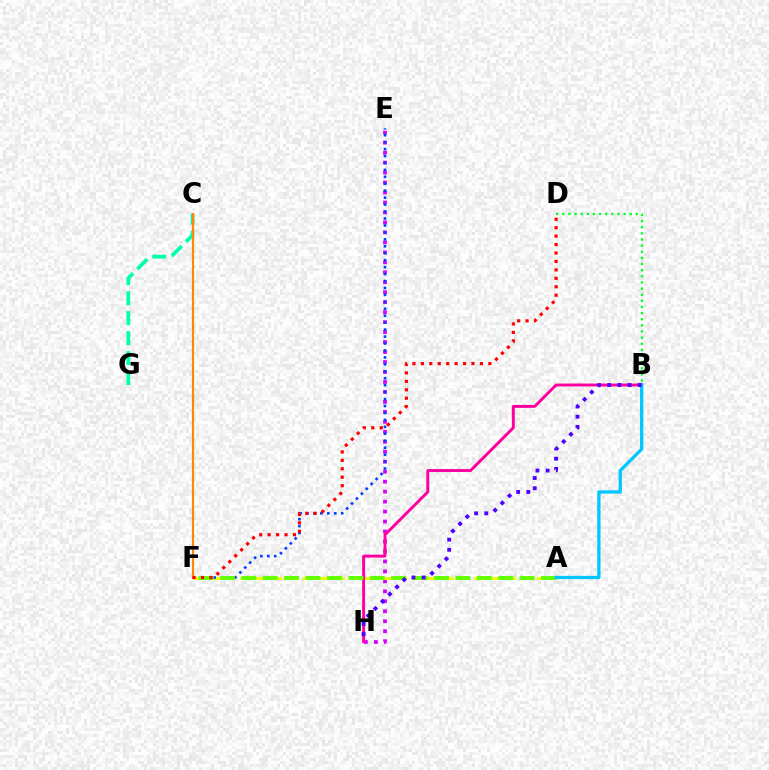{('E', 'H'): [{'color': '#d600ff', 'line_style': 'dotted', 'thickness': 2.71}], ('A', 'F'): [{'color': '#eeff00', 'line_style': 'dashed', 'thickness': 2.12}, {'color': '#66ff00', 'line_style': 'dashed', 'thickness': 2.91}], ('C', 'G'): [{'color': '#00ffaf', 'line_style': 'dashed', 'thickness': 2.71}], ('E', 'F'): [{'color': '#003fff', 'line_style': 'dotted', 'thickness': 1.89}], ('B', 'H'): [{'color': '#ff00a0', 'line_style': 'solid', 'thickness': 2.11}, {'color': '#4f00ff', 'line_style': 'dotted', 'thickness': 2.76}], ('A', 'B'): [{'color': '#00c7ff', 'line_style': 'solid', 'thickness': 2.37}], ('B', 'D'): [{'color': '#00ff27', 'line_style': 'dotted', 'thickness': 1.67}], ('C', 'F'): [{'color': '#ff8800', 'line_style': 'solid', 'thickness': 1.59}], ('D', 'F'): [{'color': '#ff0000', 'line_style': 'dotted', 'thickness': 2.29}]}